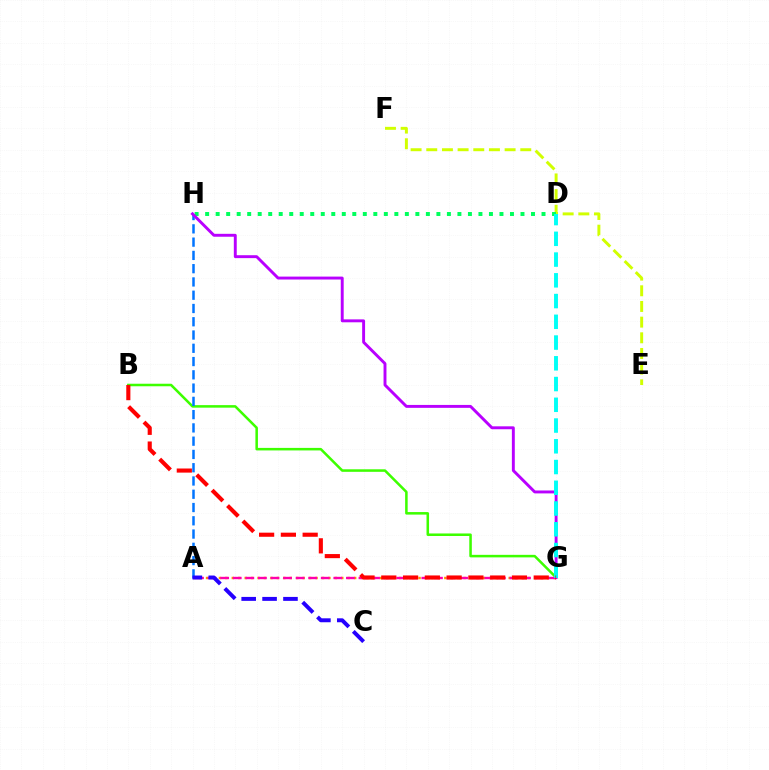{('B', 'G'): [{'color': '#3dff00', 'line_style': 'solid', 'thickness': 1.82}, {'color': '#ff0000', 'line_style': 'dashed', 'thickness': 2.96}], ('A', 'H'): [{'color': '#0074ff', 'line_style': 'dashed', 'thickness': 1.8}], ('E', 'F'): [{'color': '#d1ff00', 'line_style': 'dashed', 'thickness': 2.13}], ('D', 'H'): [{'color': '#00ff5c', 'line_style': 'dotted', 'thickness': 2.86}], ('A', 'G'): [{'color': '#ff9400', 'line_style': 'dotted', 'thickness': 1.75}, {'color': '#ff00ac', 'line_style': 'dashed', 'thickness': 1.71}], ('G', 'H'): [{'color': '#b900ff', 'line_style': 'solid', 'thickness': 2.1}], ('A', 'C'): [{'color': '#2500ff', 'line_style': 'dashed', 'thickness': 2.84}], ('D', 'G'): [{'color': '#00fff6', 'line_style': 'dashed', 'thickness': 2.82}]}